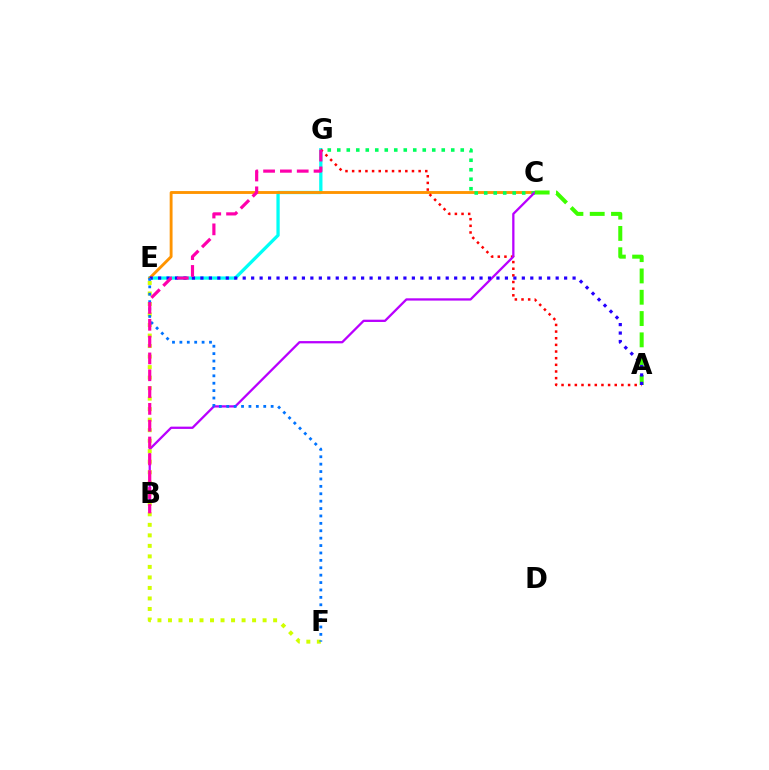{('E', 'G'): [{'color': '#00fff6', 'line_style': 'solid', 'thickness': 2.36}], ('C', 'E'): [{'color': '#ff9400', 'line_style': 'solid', 'thickness': 2.07}], ('C', 'G'): [{'color': '#00ff5c', 'line_style': 'dotted', 'thickness': 2.58}], ('A', 'G'): [{'color': '#ff0000', 'line_style': 'dotted', 'thickness': 1.81}], ('B', 'C'): [{'color': '#b900ff', 'line_style': 'solid', 'thickness': 1.64}], ('A', 'C'): [{'color': '#3dff00', 'line_style': 'dashed', 'thickness': 2.89}], ('E', 'F'): [{'color': '#d1ff00', 'line_style': 'dotted', 'thickness': 2.86}, {'color': '#0074ff', 'line_style': 'dotted', 'thickness': 2.01}], ('A', 'E'): [{'color': '#2500ff', 'line_style': 'dotted', 'thickness': 2.3}], ('B', 'G'): [{'color': '#ff00ac', 'line_style': 'dashed', 'thickness': 2.28}]}